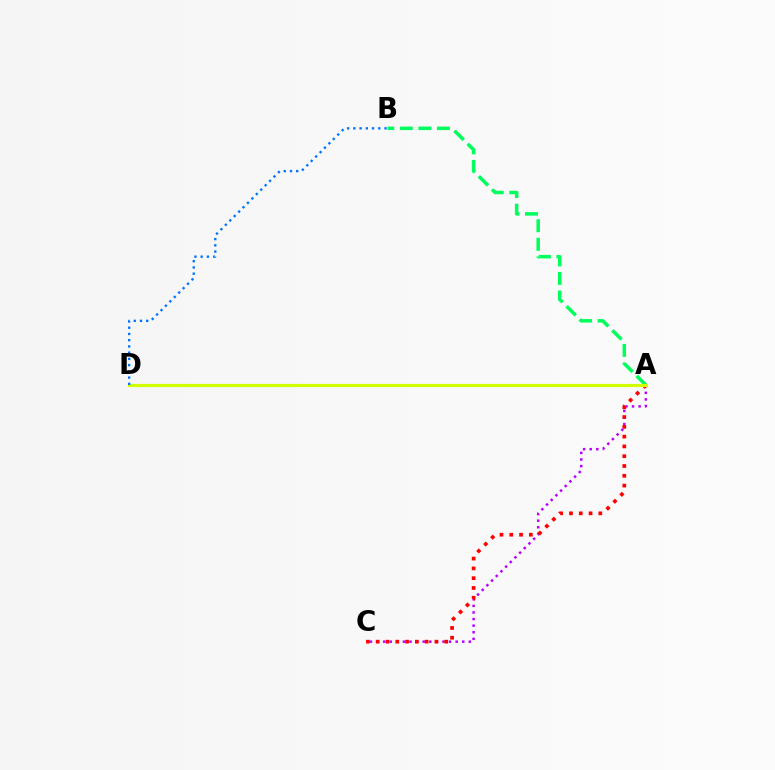{('A', 'C'): [{'color': '#b900ff', 'line_style': 'dotted', 'thickness': 1.79}, {'color': '#ff0000', 'line_style': 'dotted', 'thickness': 2.66}], ('A', 'B'): [{'color': '#00ff5c', 'line_style': 'dashed', 'thickness': 2.52}], ('A', 'D'): [{'color': '#d1ff00', 'line_style': 'solid', 'thickness': 2.29}], ('B', 'D'): [{'color': '#0074ff', 'line_style': 'dotted', 'thickness': 1.69}]}